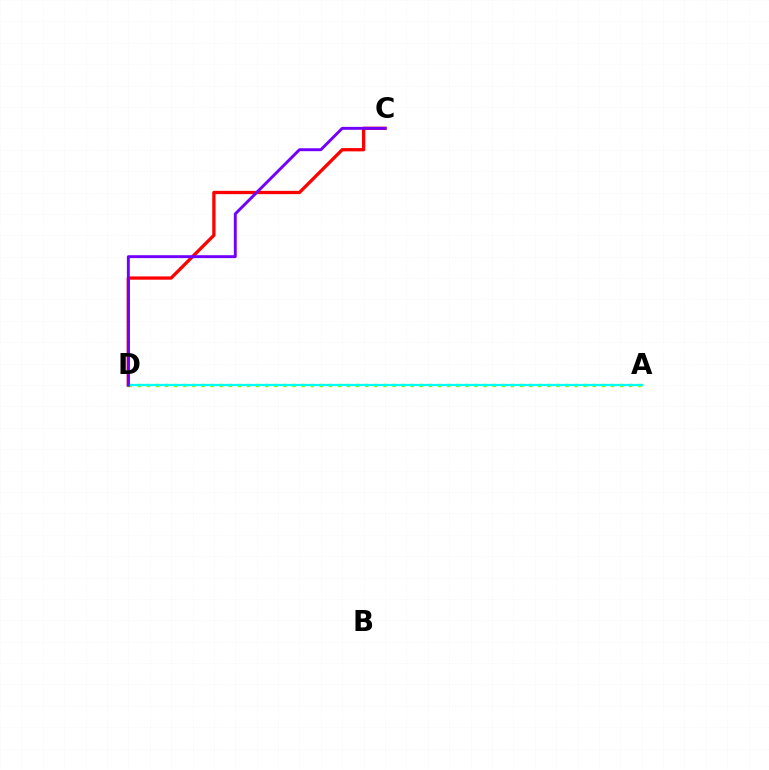{('A', 'D'): [{'color': '#84ff00', 'line_style': 'dotted', 'thickness': 2.47}, {'color': '#00fff6', 'line_style': 'solid', 'thickness': 1.6}], ('C', 'D'): [{'color': '#ff0000', 'line_style': 'solid', 'thickness': 2.37}, {'color': '#7200ff', 'line_style': 'solid', 'thickness': 2.11}]}